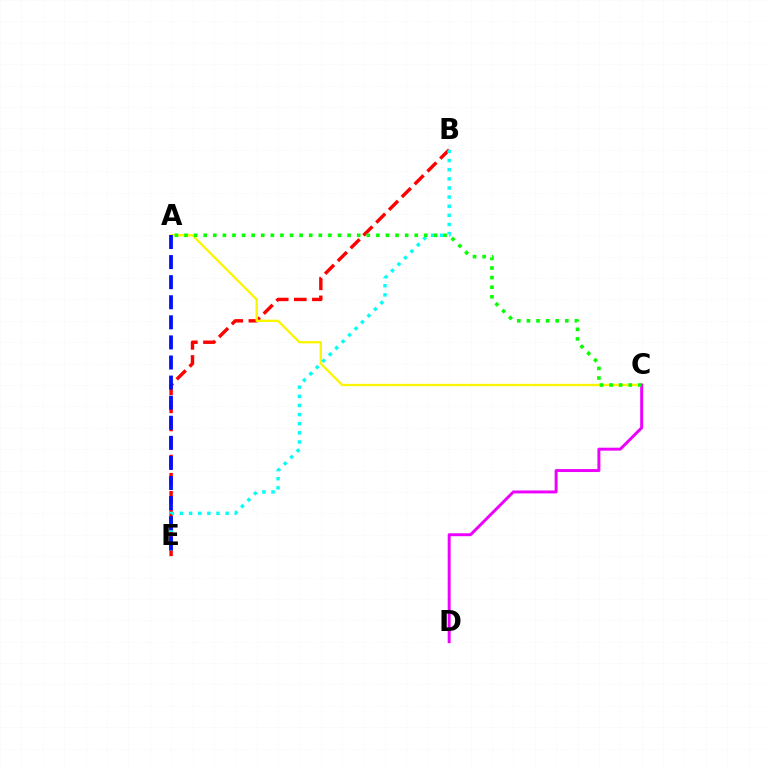{('B', 'E'): [{'color': '#ff0000', 'line_style': 'dashed', 'thickness': 2.46}, {'color': '#00fff6', 'line_style': 'dotted', 'thickness': 2.48}], ('A', 'C'): [{'color': '#fcf500', 'line_style': 'solid', 'thickness': 1.68}, {'color': '#08ff00', 'line_style': 'dotted', 'thickness': 2.61}], ('C', 'D'): [{'color': '#ee00ff', 'line_style': 'solid', 'thickness': 2.13}], ('A', 'E'): [{'color': '#0010ff', 'line_style': 'dashed', 'thickness': 2.73}]}